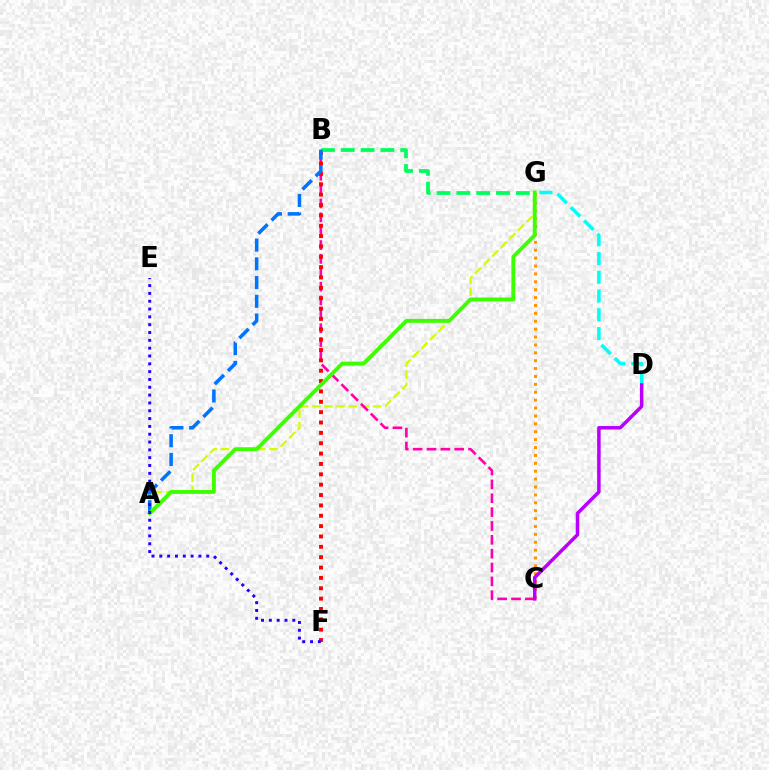{('A', 'G'): [{'color': '#d1ff00', 'line_style': 'dashed', 'thickness': 1.65}, {'color': '#3dff00', 'line_style': 'solid', 'thickness': 2.78}], ('B', 'C'): [{'color': '#ff00ac', 'line_style': 'dashed', 'thickness': 1.88}], ('B', 'F'): [{'color': '#ff0000', 'line_style': 'dotted', 'thickness': 2.81}], ('B', 'G'): [{'color': '#00ff5c', 'line_style': 'dashed', 'thickness': 2.69}], ('C', 'G'): [{'color': '#ff9400', 'line_style': 'dotted', 'thickness': 2.14}], ('A', 'B'): [{'color': '#0074ff', 'line_style': 'dashed', 'thickness': 2.55}], ('E', 'F'): [{'color': '#2500ff', 'line_style': 'dotted', 'thickness': 2.13}], ('D', 'G'): [{'color': '#00fff6', 'line_style': 'dashed', 'thickness': 2.55}], ('C', 'D'): [{'color': '#b900ff', 'line_style': 'solid', 'thickness': 2.52}]}